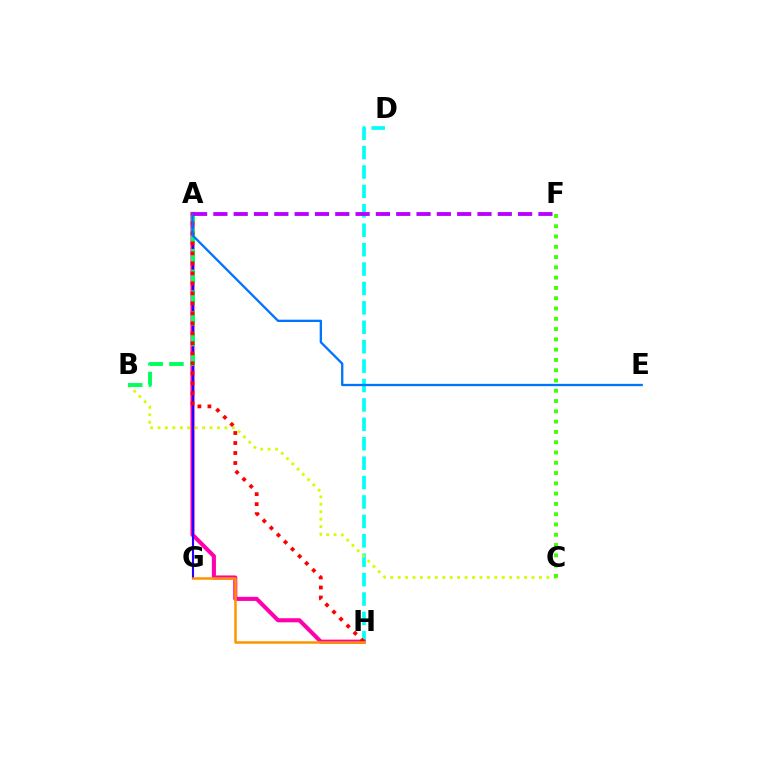{('D', 'H'): [{'color': '#00fff6', 'line_style': 'dashed', 'thickness': 2.64}], ('A', 'H'): [{'color': '#ff00ac', 'line_style': 'solid', 'thickness': 2.94}, {'color': '#ff0000', 'line_style': 'dotted', 'thickness': 2.72}], ('A', 'G'): [{'color': '#2500ff', 'line_style': 'solid', 'thickness': 1.54}], ('B', 'C'): [{'color': '#d1ff00', 'line_style': 'dotted', 'thickness': 2.02}], ('A', 'B'): [{'color': '#00ff5c', 'line_style': 'dashed', 'thickness': 2.82}], ('C', 'F'): [{'color': '#3dff00', 'line_style': 'dotted', 'thickness': 2.79}], ('A', 'E'): [{'color': '#0074ff', 'line_style': 'solid', 'thickness': 1.66}], ('G', 'H'): [{'color': '#ff9400', 'line_style': 'solid', 'thickness': 1.81}], ('A', 'F'): [{'color': '#b900ff', 'line_style': 'dashed', 'thickness': 2.76}]}